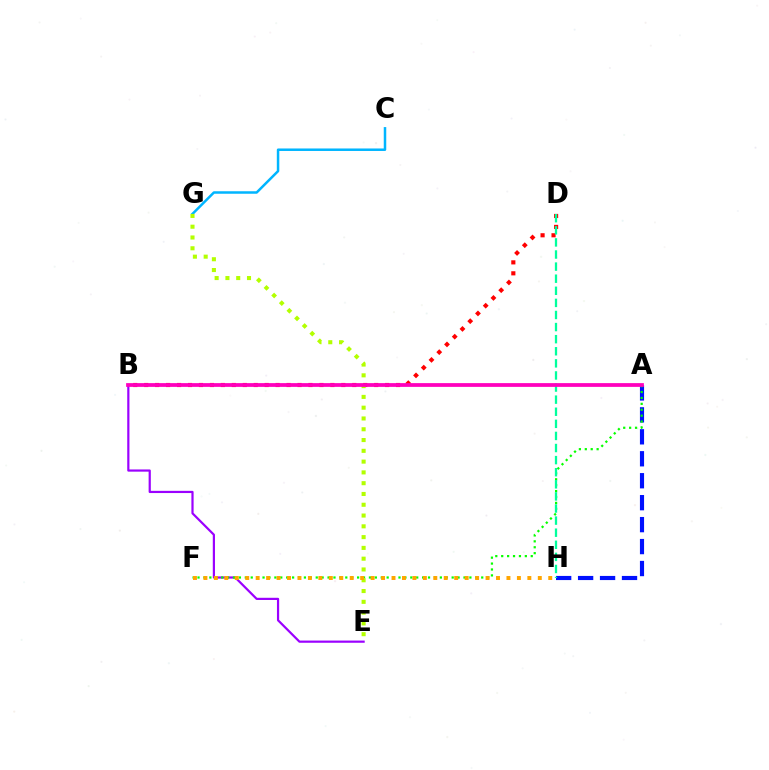{('C', 'G'): [{'color': '#00b5ff', 'line_style': 'solid', 'thickness': 1.8}], ('B', 'D'): [{'color': '#ff0000', 'line_style': 'dotted', 'thickness': 2.98}], ('B', 'E'): [{'color': '#9b00ff', 'line_style': 'solid', 'thickness': 1.59}], ('A', 'H'): [{'color': '#0010ff', 'line_style': 'dashed', 'thickness': 2.98}], ('A', 'F'): [{'color': '#08ff00', 'line_style': 'dotted', 'thickness': 1.61}], ('E', 'G'): [{'color': '#b3ff00', 'line_style': 'dotted', 'thickness': 2.93}], ('D', 'H'): [{'color': '#00ff9d', 'line_style': 'dashed', 'thickness': 1.64}], ('F', 'H'): [{'color': '#ffa500', 'line_style': 'dotted', 'thickness': 2.84}], ('A', 'B'): [{'color': '#ff00bd', 'line_style': 'solid', 'thickness': 2.7}]}